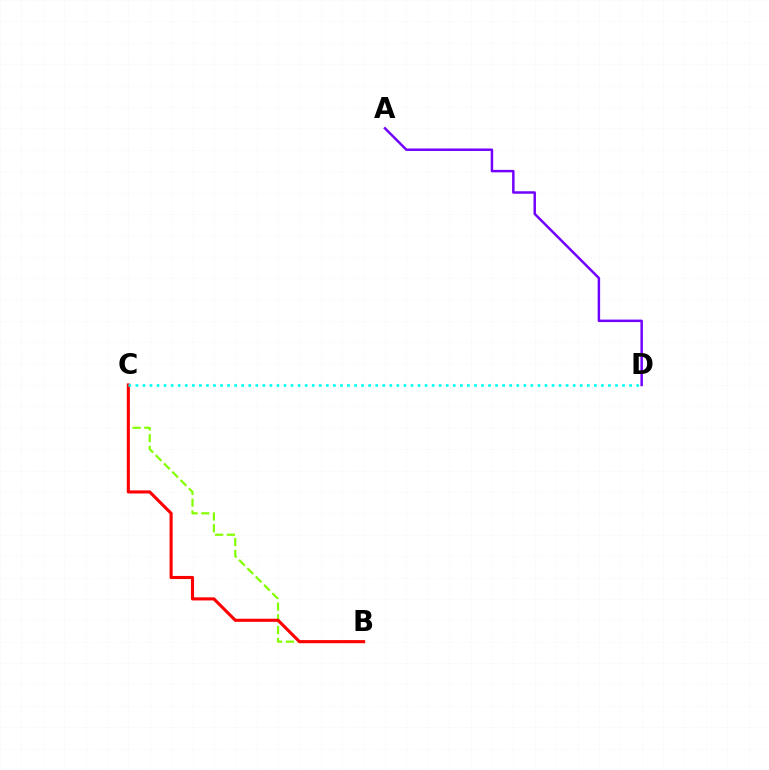{('B', 'C'): [{'color': '#84ff00', 'line_style': 'dashed', 'thickness': 1.6}, {'color': '#ff0000', 'line_style': 'solid', 'thickness': 2.23}], ('A', 'D'): [{'color': '#7200ff', 'line_style': 'solid', 'thickness': 1.78}], ('C', 'D'): [{'color': '#00fff6', 'line_style': 'dotted', 'thickness': 1.92}]}